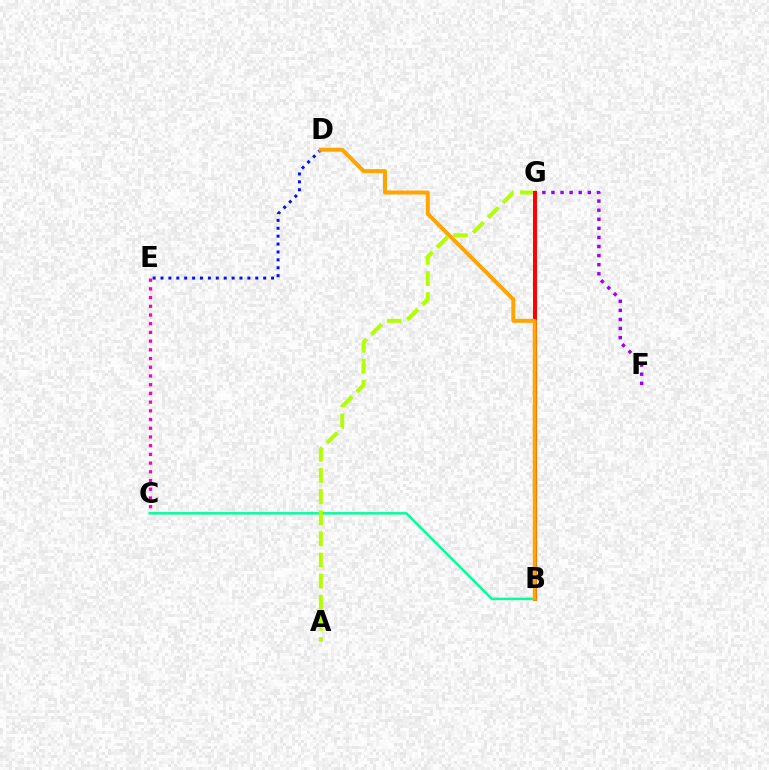{('B', 'C'): [{'color': '#00ff9d', 'line_style': 'solid', 'thickness': 1.78}], ('D', 'E'): [{'color': '#0010ff', 'line_style': 'dotted', 'thickness': 2.15}], ('B', 'G'): [{'color': '#08ff00', 'line_style': 'dotted', 'thickness': 2.56}, {'color': '#00b5ff', 'line_style': 'dashed', 'thickness': 2.6}, {'color': '#ff0000', 'line_style': 'solid', 'thickness': 2.84}], ('C', 'E'): [{'color': '#ff00bd', 'line_style': 'dotted', 'thickness': 2.37}], ('A', 'G'): [{'color': '#b3ff00', 'line_style': 'dashed', 'thickness': 2.87}], ('F', 'G'): [{'color': '#9b00ff', 'line_style': 'dotted', 'thickness': 2.47}], ('B', 'D'): [{'color': '#ffa500', 'line_style': 'solid', 'thickness': 2.87}]}